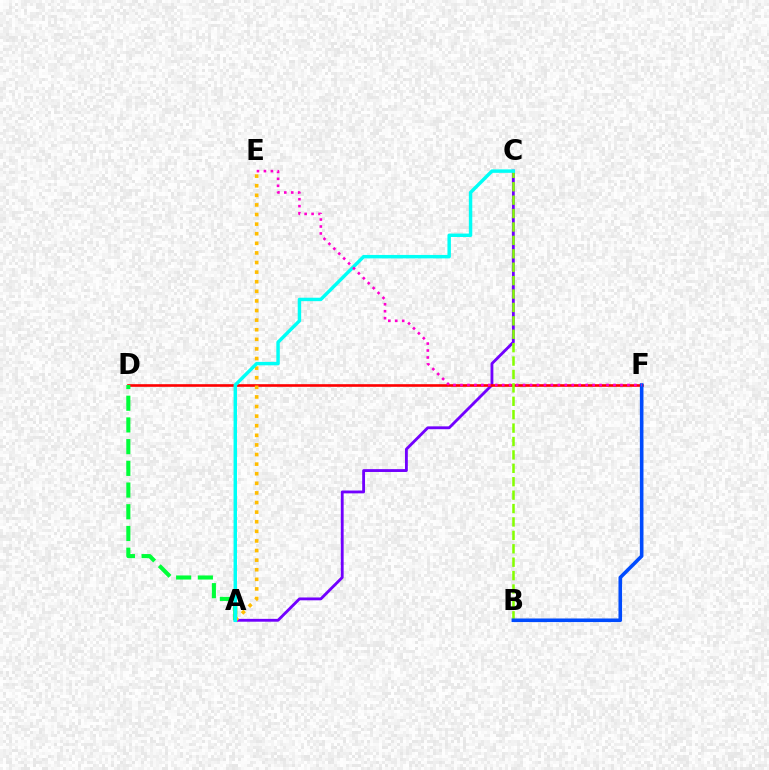{('A', 'C'): [{'color': '#7200ff', 'line_style': 'solid', 'thickness': 2.04}, {'color': '#00fff6', 'line_style': 'solid', 'thickness': 2.48}], ('D', 'F'): [{'color': '#ff0000', 'line_style': 'solid', 'thickness': 1.89}], ('A', 'D'): [{'color': '#00ff39', 'line_style': 'dashed', 'thickness': 2.95}], ('A', 'E'): [{'color': '#ffbd00', 'line_style': 'dotted', 'thickness': 2.61}], ('B', 'C'): [{'color': '#84ff00', 'line_style': 'dashed', 'thickness': 1.82}], ('B', 'F'): [{'color': '#004bff', 'line_style': 'solid', 'thickness': 2.59}], ('E', 'F'): [{'color': '#ff00cf', 'line_style': 'dotted', 'thickness': 1.89}]}